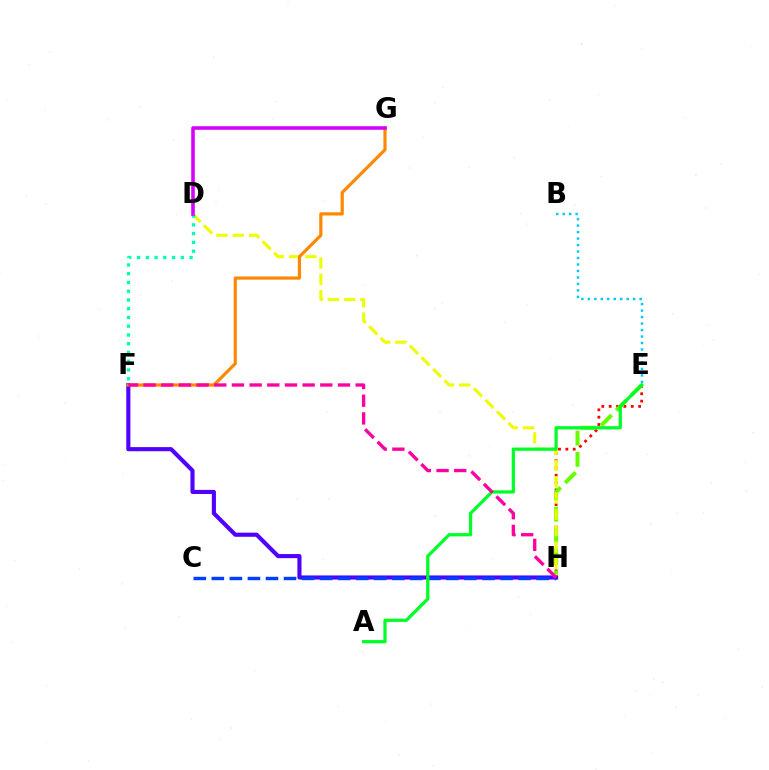{('E', 'H'): [{'color': '#ff0000', 'line_style': 'dotted', 'thickness': 2.0}, {'color': '#66ff00', 'line_style': 'dashed', 'thickness': 2.88}], ('D', 'H'): [{'color': '#eeff00', 'line_style': 'dashed', 'thickness': 2.21}], ('F', 'H'): [{'color': '#4f00ff', 'line_style': 'solid', 'thickness': 2.96}, {'color': '#ff00a0', 'line_style': 'dashed', 'thickness': 2.4}], ('C', 'H'): [{'color': '#003fff', 'line_style': 'dashed', 'thickness': 2.45}], ('F', 'G'): [{'color': '#ff8800', 'line_style': 'solid', 'thickness': 2.3}], ('B', 'E'): [{'color': '#00c7ff', 'line_style': 'dotted', 'thickness': 1.76}], ('D', 'F'): [{'color': '#00ffaf', 'line_style': 'dotted', 'thickness': 2.38}], ('A', 'E'): [{'color': '#00ff27', 'line_style': 'solid', 'thickness': 2.33}], ('D', 'G'): [{'color': '#d600ff', 'line_style': 'solid', 'thickness': 2.57}]}